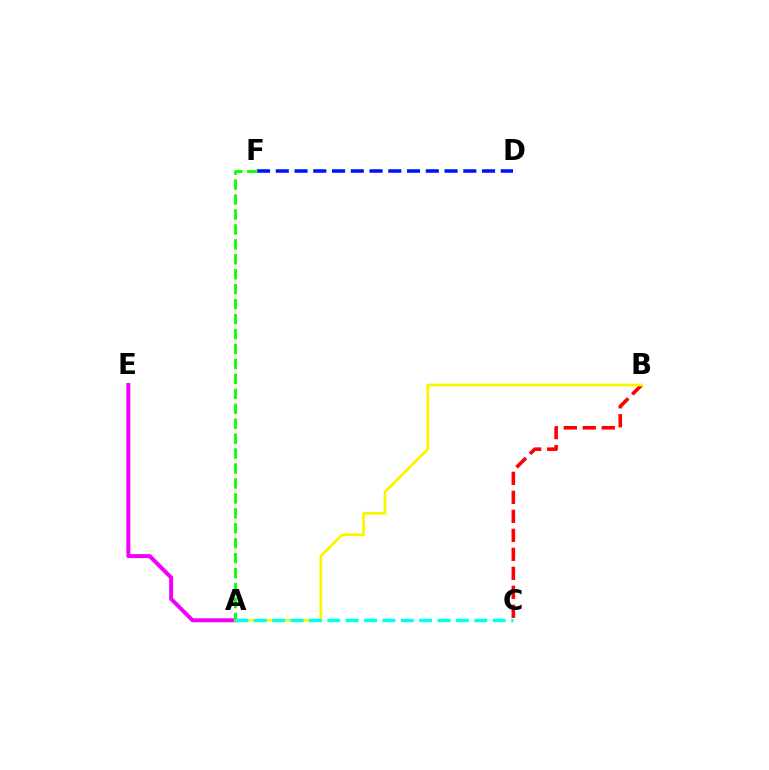{('A', 'E'): [{'color': '#ee00ff', 'line_style': 'solid', 'thickness': 2.84}], ('D', 'F'): [{'color': '#0010ff', 'line_style': 'dashed', 'thickness': 2.55}], ('B', 'C'): [{'color': '#ff0000', 'line_style': 'dashed', 'thickness': 2.58}], ('A', 'B'): [{'color': '#fcf500', 'line_style': 'solid', 'thickness': 1.99}], ('A', 'F'): [{'color': '#08ff00', 'line_style': 'dashed', 'thickness': 2.03}], ('A', 'C'): [{'color': '#00fff6', 'line_style': 'dashed', 'thickness': 2.5}]}